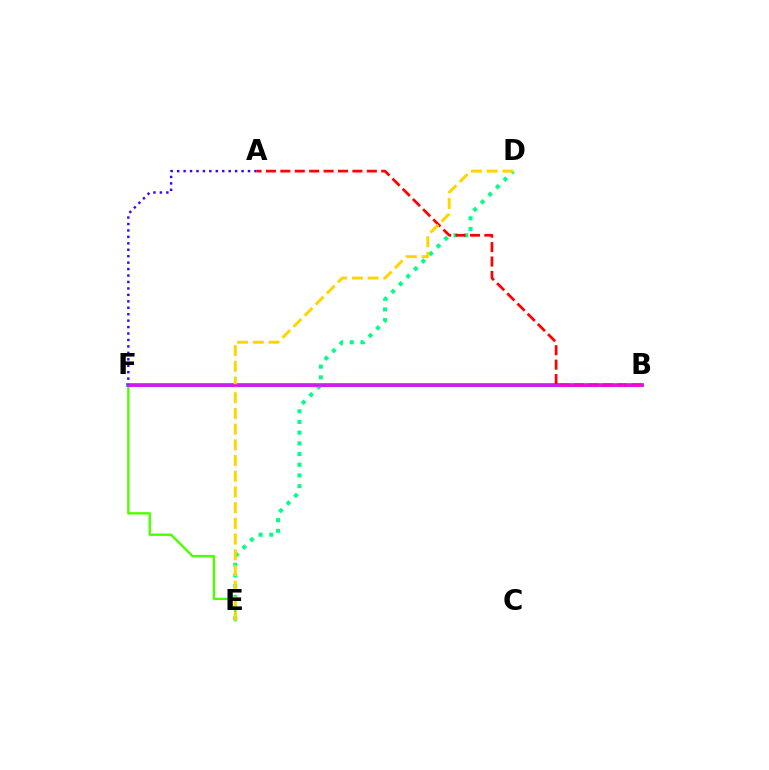{('E', 'F'): [{'color': '#4fff00', 'line_style': 'solid', 'thickness': 1.73}], ('B', 'F'): [{'color': '#009eff', 'line_style': 'solid', 'thickness': 2.79}, {'color': '#ff00ed', 'line_style': 'solid', 'thickness': 1.86}], ('D', 'E'): [{'color': '#00ff86', 'line_style': 'dotted', 'thickness': 2.91}, {'color': '#ffd500', 'line_style': 'dashed', 'thickness': 2.13}], ('A', 'F'): [{'color': '#3700ff', 'line_style': 'dotted', 'thickness': 1.75}], ('A', 'B'): [{'color': '#ff0000', 'line_style': 'dashed', 'thickness': 1.96}]}